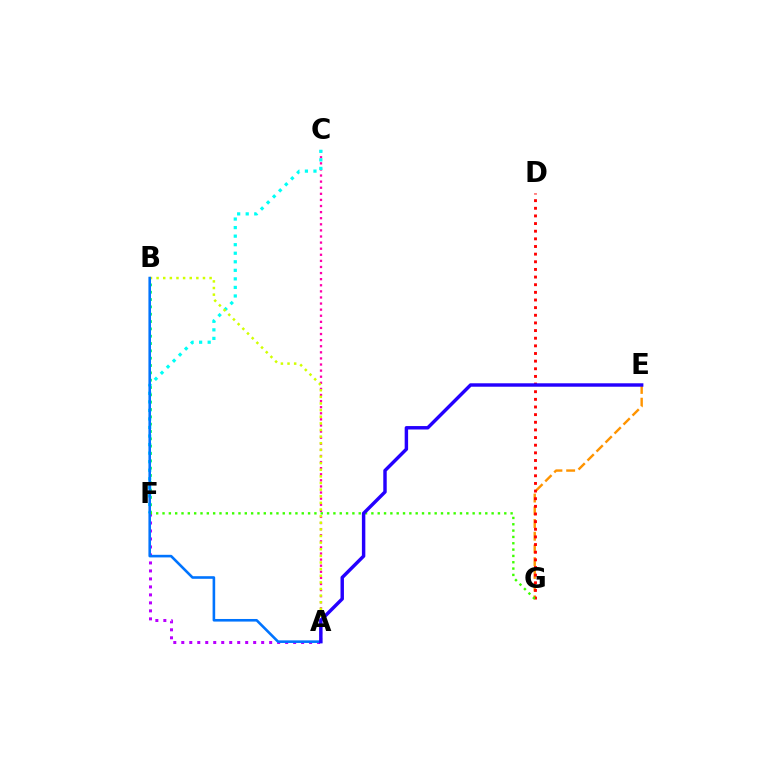{('A', 'C'): [{'color': '#ff00ac', 'line_style': 'dotted', 'thickness': 1.66}], ('C', 'F'): [{'color': '#00fff6', 'line_style': 'dotted', 'thickness': 2.32}], ('B', 'F'): [{'color': '#00ff5c', 'line_style': 'dotted', 'thickness': 1.99}], ('A', 'F'): [{'color': '#b900ff', 'line_style': 'dotted', 'thickness': 2.17}], ('E', 'G'): [{'color': '#ff9400', 'line_style': 'dashed', 'thickness': 1.73}], ('D', 'G'): [{'color': '#ff0000', 'line_style': 'dotted', 'thickness': 2.08}], ('A', 'B'): [{'color': '#d1ff00', 'line_style': 'dotted', 'thickness': 1.8}, {'color': '#0074ff', 'line_style': 'solid', 'thickness': 1.87}], ('F', 'G'): [{'color': '#3dff00', 'line_style': 'dotted', 'thickness': 1.72}], ('A', 'E'): [{'color': '#2500ff', 'line_style': 'solid', 'thickness': 2.48}]}